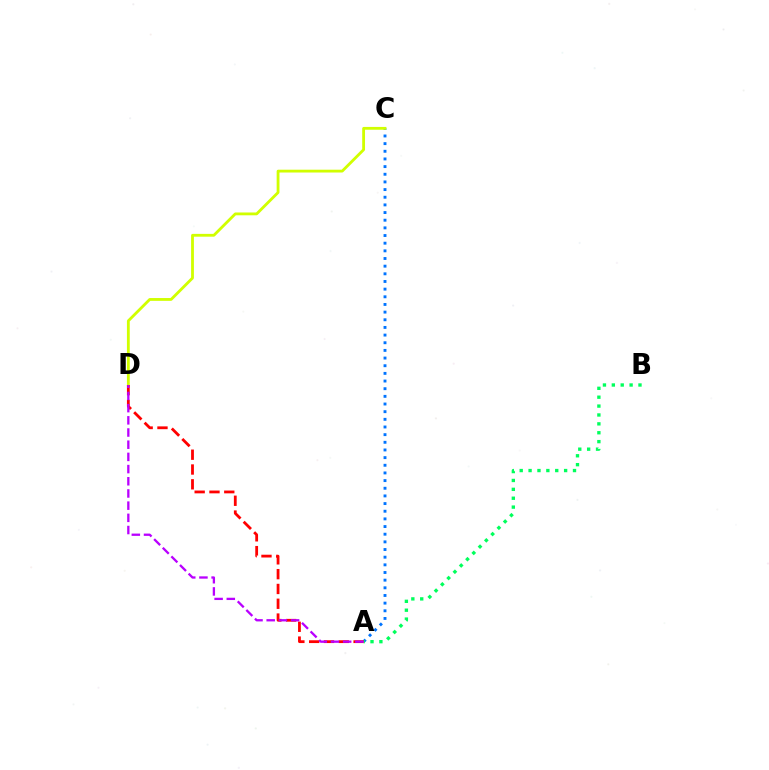{('A', 'C'): [{'color': '#0074ff', 'line_style': 'dotted', 'thickness': 2.08}], ('C', 'D'): [{'color': '#d1ff00', 'line_style': 'solid', 'thickness': 2.03}], ('A', 'B'): [{'color': '#00ff5c', 'line_style': 'dotted', 'thickness': 2.41}], ('A', 'D'): [{'color': '#ff0000', 'line_style': 'dashed', 'thickness': 2.01}, {'color': '#b900ff', 'line_style': 'dashed', 'thickness': 1.66}]}